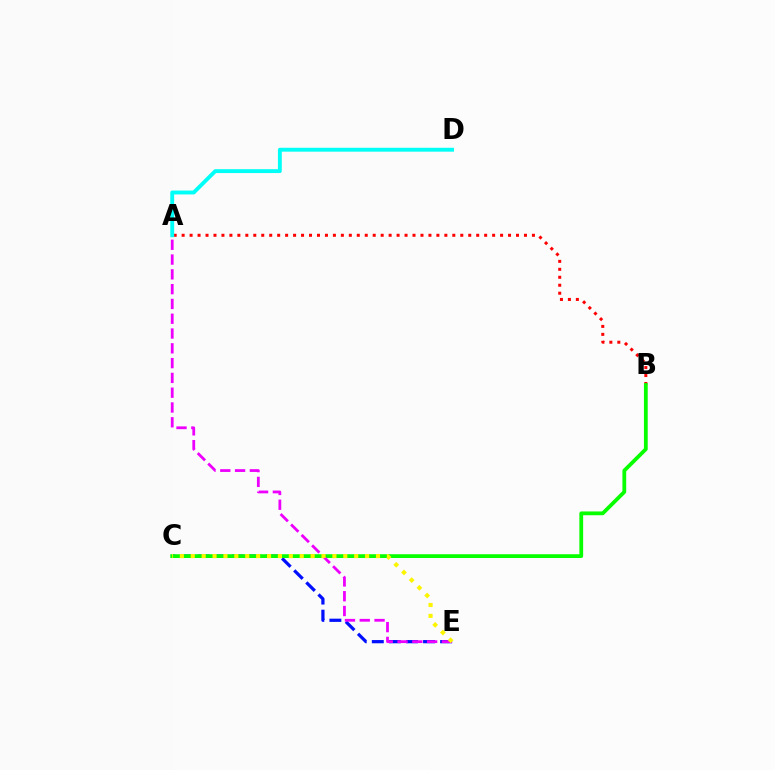{('C', 'E'): [{'color': '#0010ff', 'line_style': 'dashed', 'thickness': 2.32}, {'color': '#fcf500', 'line_style': 'dotted', 'thickness': 2.96}], ('A', 'B'): [{'color': '#ff0000', 'line_style': 'dotted', 'thickness': 2.16}], ('A', 'D'): [{'color': '#00fff6', 'line_style': 'solid', 'thickness': 2.79}], ('B', 'C'): [{'color': '#08ff00', 'line_style': 'solid', 'thickness': 2.72}], ('A', 'E'): [{'color': '#ee00ff', 'line_style': 'dashed', 'thickness': 2.01}]}